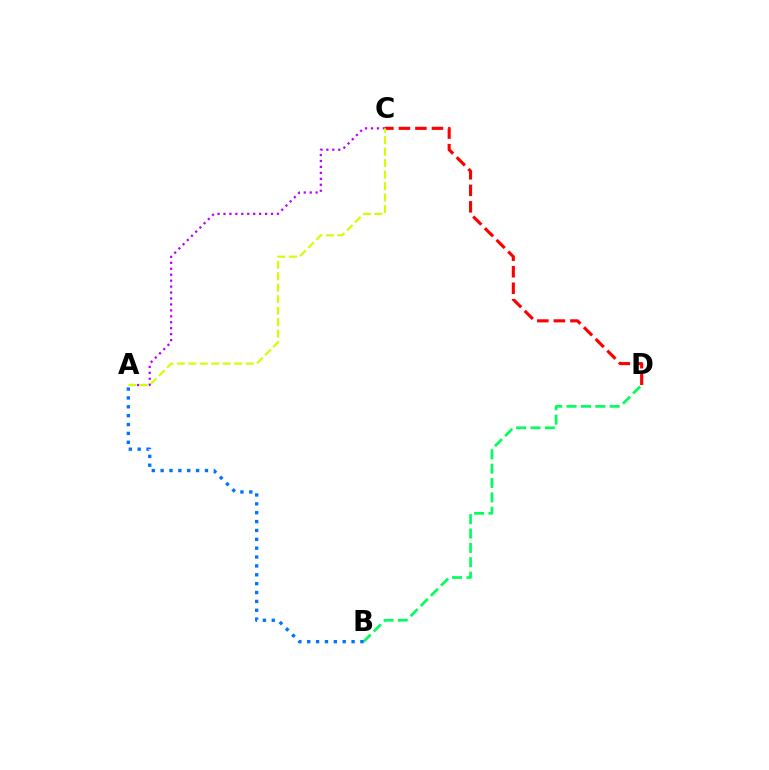{('B', 'D'): [{'color': '#00ff5c', 'line_style': 'dashed', 'thickness': 1.95}], ('C', 'D'): [{'color': '#ff0000', 'line_style': 'dashed', 'thickness': 2.24}], ('A', 'C'): [{'color': '#b900ff', 'line_style': 'dotted', 'thickness': 1.61}, {'color': '#d1ff00', 'line_style': 'dashed', 'thickness': 1.56}], ('A', 'B'): [{'color': '#0074ff', 'line_style': 'dotted', 'thickness': 2.41}]}